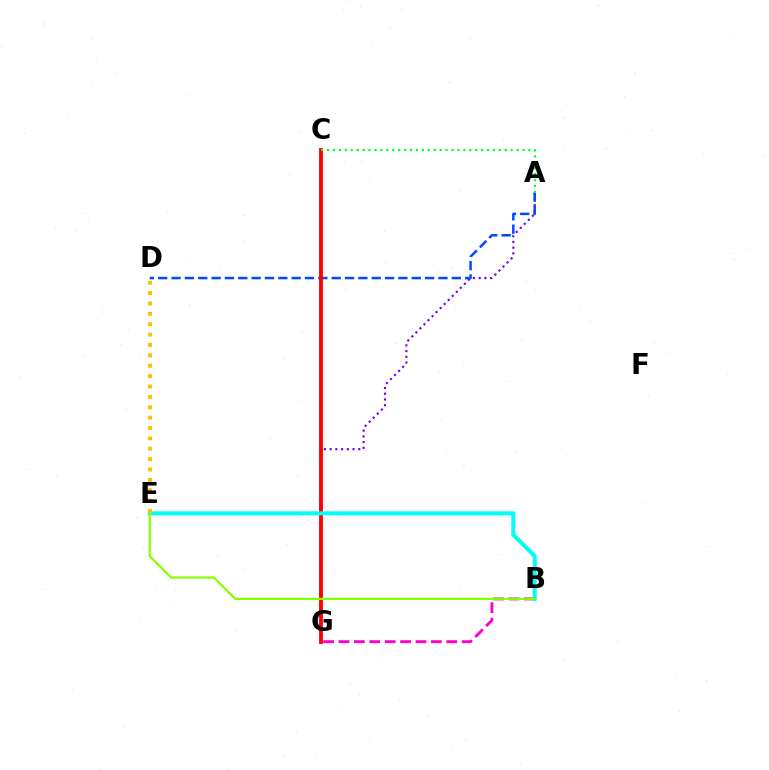{('B', 'G'): [{'color': '#ff00cf', 'line_style': 'dashed', 'thickness': 2.09}], ('A', 'G'): [{'color': '#7200ff', 'line_style': 'dotted', 'thickness': 1.55}], ('A', 'D'): [{'color': '#004bff', 'line_style': 'dashed', 'thickness': 1.81}], ('C', 'G'): [{'color': '#ff0000', 'line_style': 'solid', 'thickness': 2.78}], ('A', 'C'): [{'color': '#00ff39', 'line_style': 'dotted', 'thickness': 1.61}], ('B', 'E'): [{'color': '#00fff6', 'line_style': 'solid', 'thickness': 2.9}, {'color': '#84ff00', 'line_style': 'solid', 'thickness': 1.56}], ('D', 'E'): [{'color': '#ffbd00', 'line_style': 'dotted', 'thickness': 2.82}]}